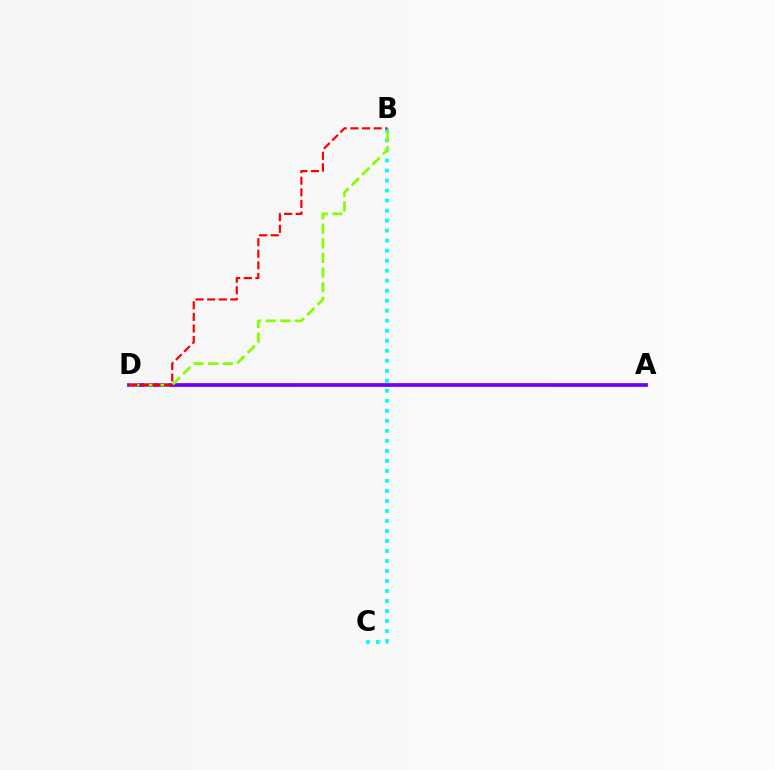{('A', 'D'): [{'color': '#7200ff', 'line_style': 'solid', 'thickness': 2.69}], ('B', 'C'): [{'color': '#00fff6', 'line_style': 'dotted', 'thickness': 2.72}], ('B', 'D'): [{'color': '#84ff00', 'line_style': 'dashed', 'thickness': 1.99}, {'color': '#ff0000', 'line_style': 'dashed', 'thickness': 1.58}]}